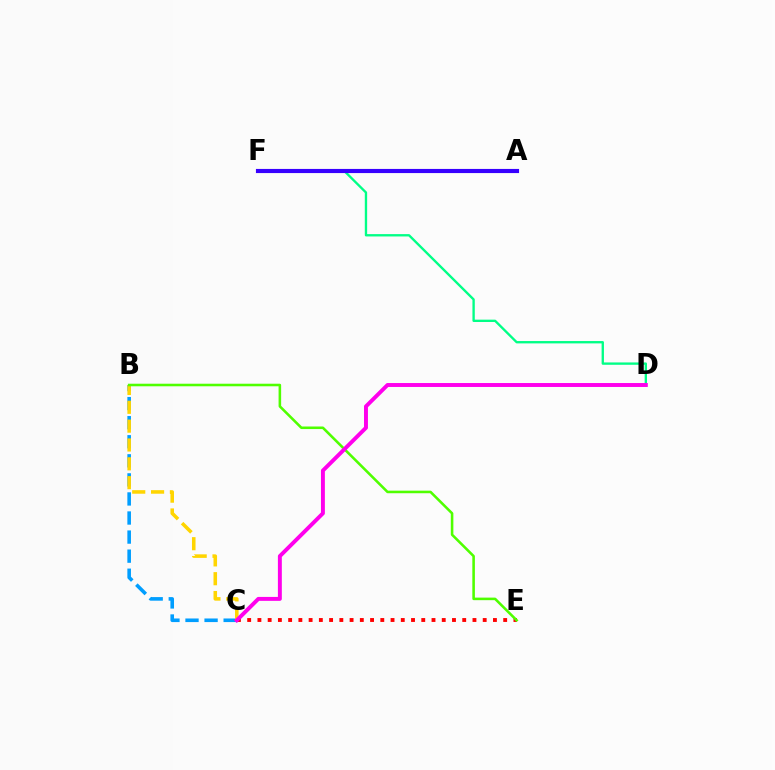{('B', 'C'): [{'color': '#009eff', 'line_style': 'dashed', 'thickness': 2.59}, {'color': '#ffd500', 'line_style': 'dashed', 'thickness': 2.56}], ('C', 'E'): [{'color': '#ff0000', 'line_style': 'dotted', 'thickness': 2.78}], ('B', 'E'): [{'color': '#4fff00', 'line_style': 'solid', 'thickness': 1.85}], ('D', 'F'): [{'color': '#00ff86', 'line_style': 'solid', 'thickness': 1.69}], ('C', 'D'): [{'color': '#ff00ed', 'line_style': 'solid', 'thickness': 2.83}], ('A', 'F'): [{'color': '#3700ff', 'line_style': 'solid', 'thickness': 2.98}]}